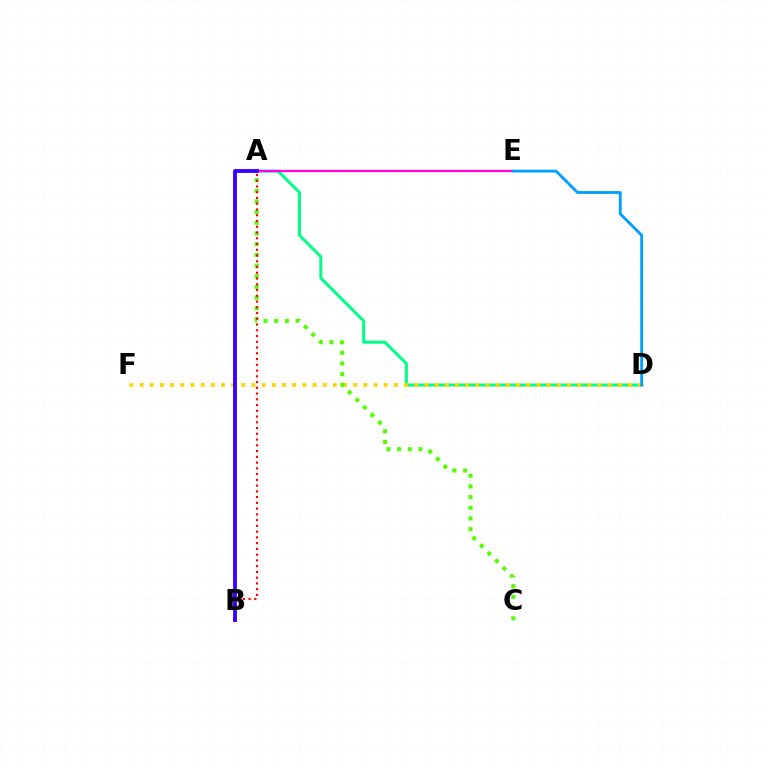{('A', 'D'): [{'color': '#00ff86', 'line_style': 'solid', 'thickness': 2.16}], ('D', 'F'): [{'color': '#ffd500', 'line_style': 'dotted', 'thickness': 2.76}], ('A', 'C'): [{'color': '#4fff00', 'line_style': 'dotted', 'thickness': 2.9}], ('A', 'E'): [{'color': '#ff00ed', 'line_style': 'solid', 'thickness': 1.64}], ('A', 'B'): [{'color': '#ff0000', 'line_style': 'dotted', 'thickness': 1.56}, {'color': '#3700ff', 'line_style': 'solid', 'thickness': 2.77}], ('D', 'E'): [{'color': '#009eff', 'line_style': 'solid', 'thickness': 2.04}]}